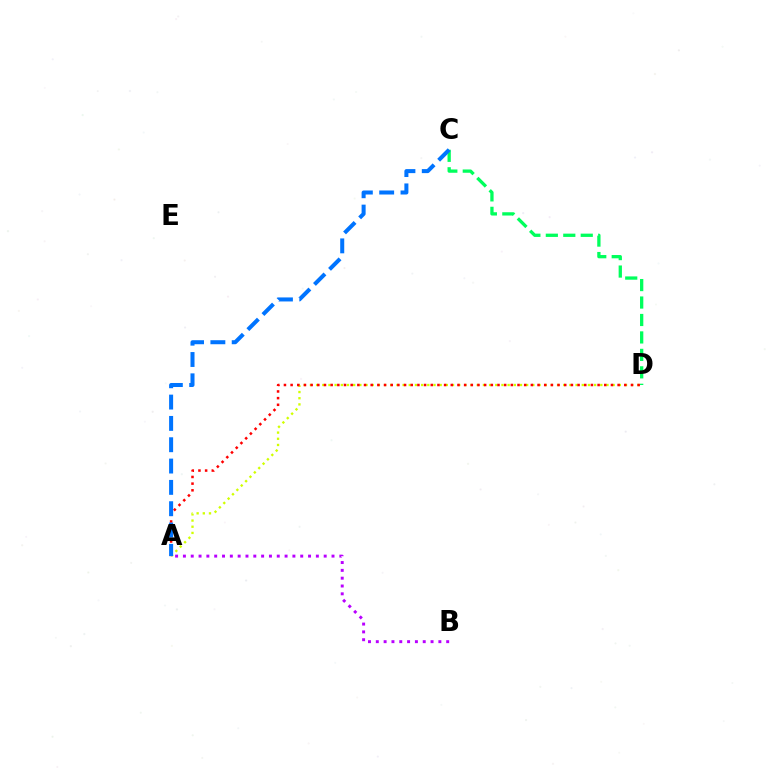{('A', 'D'): [{'color': '#d1ff00', 'line_style': 'dotted', 'thickness': 1.68}, {'color': '#ff0000', 'line_style': 'dotted', 'thickness': 1.81}], ('C', 'D'): [{'color': '#00ff5c', 'line_style': 'dashed', 'thickness': 2.37}], ('A', 'B'): [{'color': '#b900ff', 'line_style': 'dotted', 'thickness': 2.13}], ('A', 'C'): [{'color': '#0074ff', 'line_style': 'dashed', 'thickness': 2.9}]}